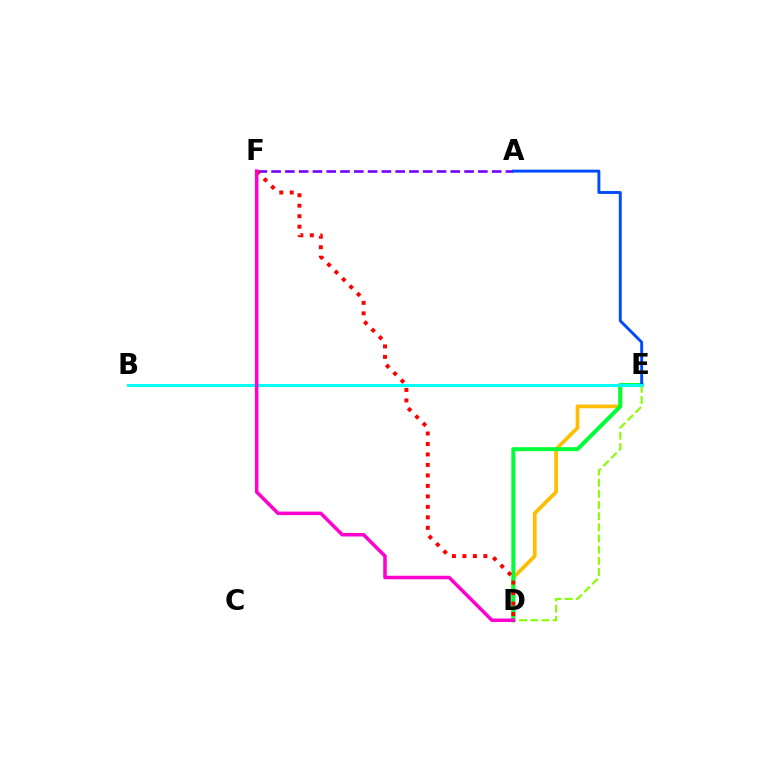{('D', 'E'): [{'color': '#84ff00', 'line_style': 'dashed', 'thickness': 1.52}, {'color': '#ffbd00', 'line_style': 'solid', 'thickness': 2.68}, {'color': '#00ff39', 'line_style': 'solid', 'thickness': 2.88}], ('A', 'F'): [{'color': '#7200ff', 'line_style': 'dashed', 'thickness': 1.87}], ('A', 'E'): [{'color': '#004bff', 'line_style': 'solid', 'thickness': 2.1}], ('B', 'E'): [{'color': '#00fff6', 'line_style': 'solid', 'thickness': 2.12}], ('D', 'F'): [{'color': '#ff0000', 'line_style': 'dotted', 'thickness': 2.85}, {'color': '#ff00cf', 'line_style': 'solid', 'thickness': 2.53}]}